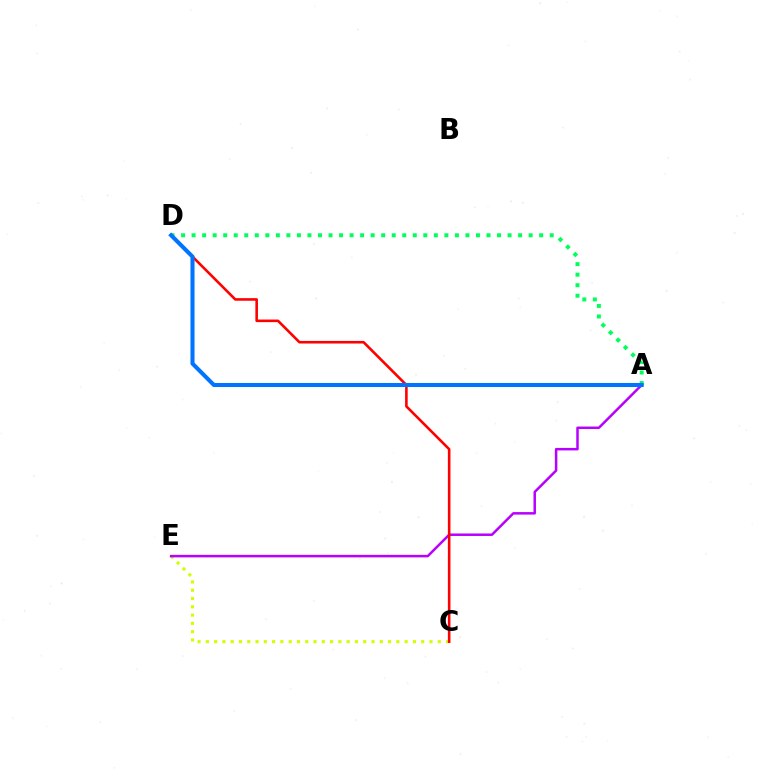{('A', 'D'): [{'color': '#00ff5c', 'line_style': 'dotted', 'thickness': 2.86}, {'color': '#0074ff', 'line_style': 'solid', 'thickness': 2.93}], ('C', 'E'): [{'color': '#d1ff00', 'line_style': 'dotted', 'thickness': 2.25}], ('A', 'E'): [{'color': '#b900ff', 'line_style': 'solid', 'thickness': 1.8}], ('C', 'D'): [{'color': '#ff0000', 'line_style': 'solid', 'thickness': 1.86}]}